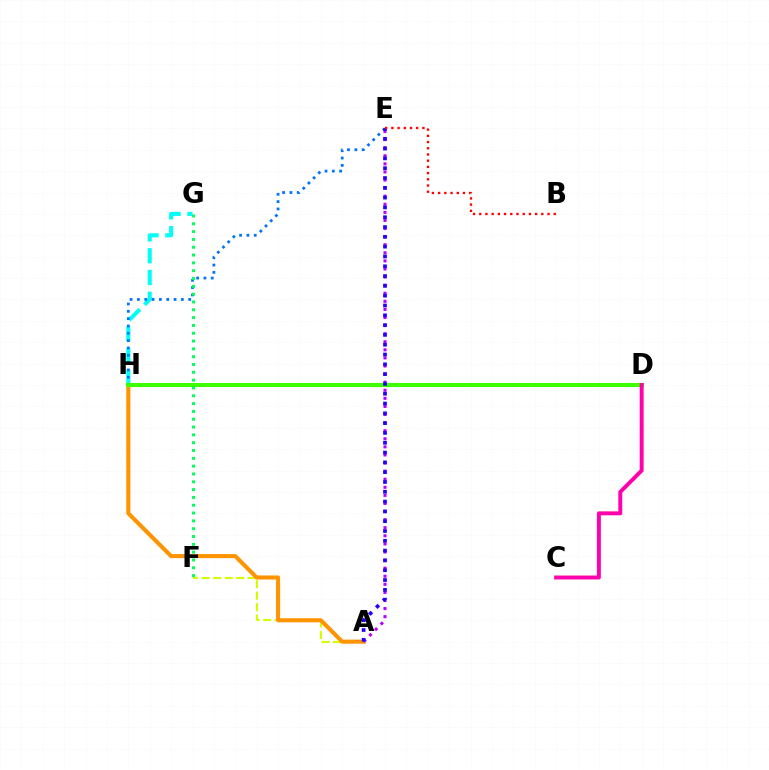{('A', 'F'): [{'color': '#d1ff00', 'line_style': 'dashed', 'thickness': 1.56}], ('A', 'H'): [{'color': '#ff9400', 'line_style': 'solid', 'thickness': 2.94}], ('G', 'H'): [{'color': '#00fff6', 'line_style': 'dashed', 'thickness': 2.96}], ('A', 'E'): [{'color': '#b900ff', 'line_style': 'dotted', 'thickness': 2.2}, {'color': '#2500ff', 'line_style': 'dotted', 'thickness': 2.66}], ('E', 'H'): [{'color': '#0074ff', 'line_style': 'dotted', 'thickness': 1.99}], ('D', 'H'): [{'color': '#3dff00', 'line_style': 'solid', 'thickness': 2.93}], ('F', 'G'): [{'color': '#00ff5c', 'line_style': 'dotted', 'thickness': 2.12}], ('C', 'D'): [{'color': '#ff00ac', 'line_style': 'solid', 'thickness': 2.83}], ('B', 'E'): [{'color': '#ff0000', 'line_style': 'dotted', 'thickness': 1.69}]}